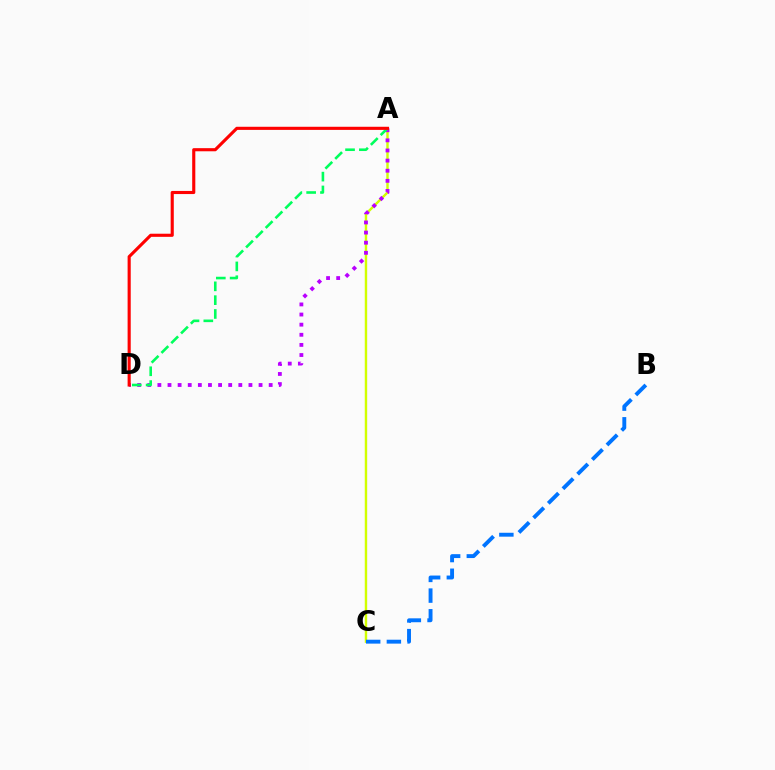{('A', 'C'): [{'color': '#d1ff00', 'line_style': 'solid', 'thickness': 1.73}], ('A', 'D'): [{'color': '#b900ff', 'line_style': 'dotted', 'thickness': 2.75}, {'color': '#00ff5c', 'line_style': 'dashed', 'thickness': 1.88}, {'color': '#ff0000', 'line_style': 'solid', 'thickness': 2.25}], ('B', 'C'): [{'color': '#0074ff', 'line_style': 'dashed', 'thickness': 2.81}]}